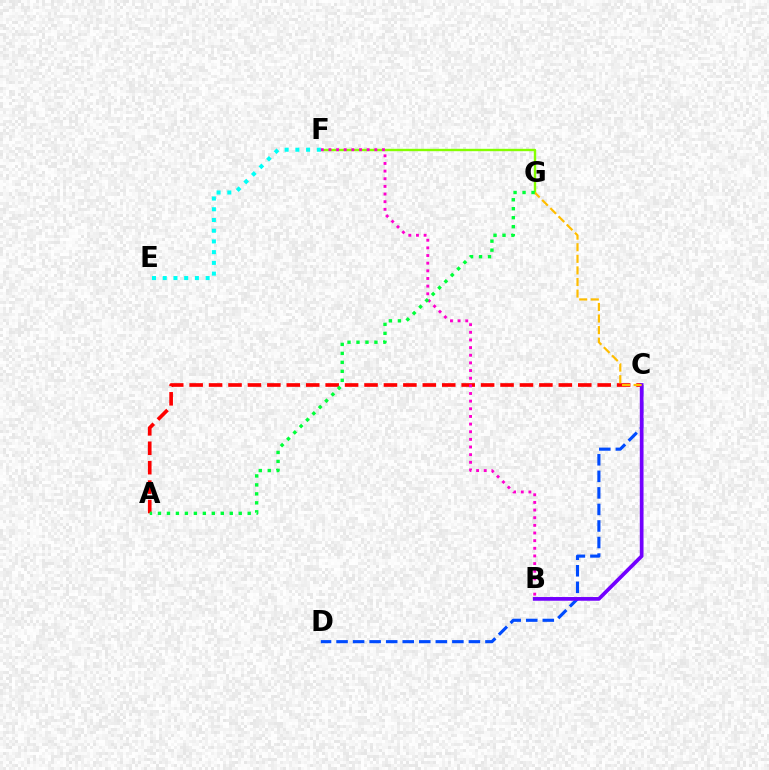{('F', 'G'): [{'color': '#84ff00', 'line_style': 'solid', 'thickness': 1.71}], ('A', 'C'): [{'color': '#ff0000', 'line_style': 'dashed', 'thickness': 2.64}], ('C', 'D'): [{'color': '#004bff', 'line_style': 'dashed', 'thickness': 2.25}], ('B', 'F'): [{'color': '#ff00cf', 'line_style': 'dotted', 'thickness': 2.08}], ('B', 'C'): [{'color': '#7200ff', 'line_style': 'solid', 'thickness': 2.68}], ('C', 'G'): [{'color': '#ffbd00', 'line_style': 'dashed', 'thickness': 1.57}], ('A', 'G'): [{'color': '#00ff39', 'line_style': 'dotted', 'thickness': 2.44}], ('E', 'F'): [{'color': '#00fff6', 'line_style': 'dotted', 'thickness': 2.91}]}